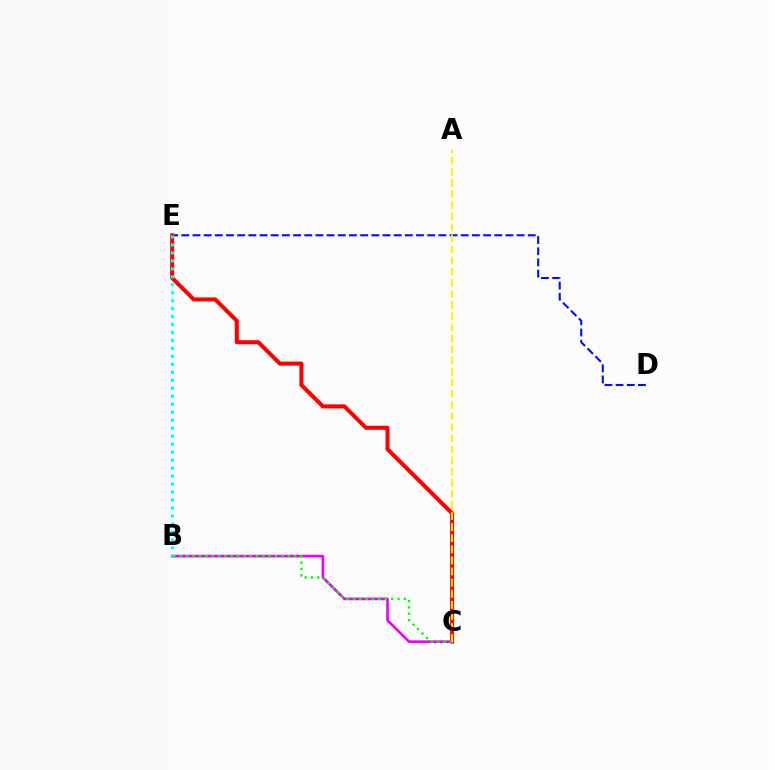{('D', 'E'): [{'color': '#0010ff', 'line_style': 'dashed', 'thickness': 1.52}], ('C', 'E'): [{'color': '#ff0000', 'line_style': 'solid', 'thickness': 2.91}], ('B', 'C'): [{'color': '#ee00ff', 'line_style': 'solid', 'thickness': 1.92}, {'color': '#08ff00', 'line_style': 'dotted', 'thickness': 1.73}], ('A', 'C'): [{'color': '#fcf500', 'line_style': 'dashed', 'thickness': 1.51}], ('B', 'E'): [{'color': '#00fff6', 'line_style': 'dotted', 'thickness': 2.17}]}